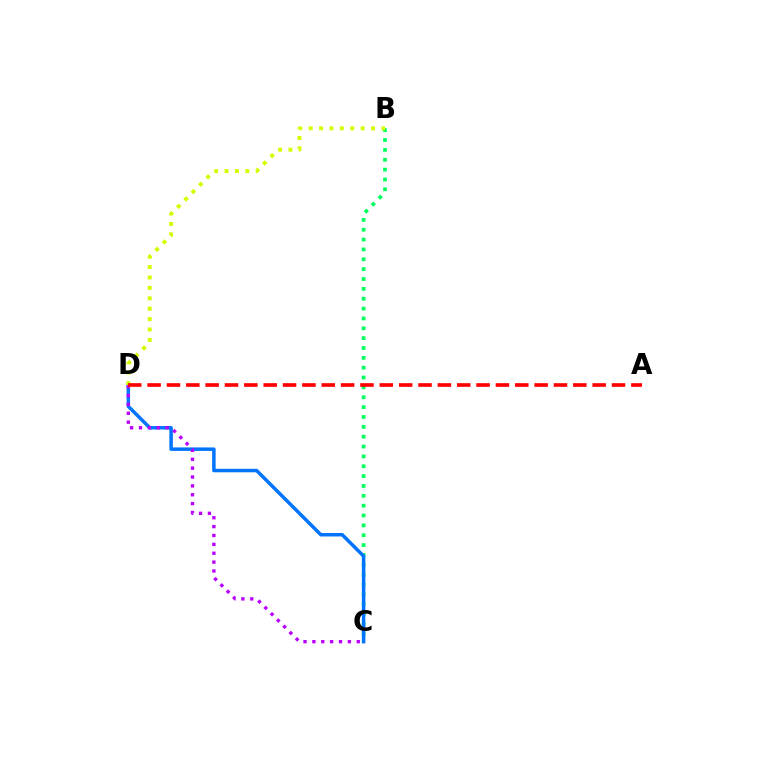{('B', 'C'): [{'color': '#00ff5c', 'line_style': 'dotted', 'thickness': 2.68}], ('C', 'D'): [{'color': '#0074ff', 'line_style': 'solid', 'thickness': 2.51}, {'color': '#b900ff', 'line_style': 'dotted', 'thickness': 2.41}], ('B', 'D'): [{'color': '#d1ff00', 'line_style': 'dotted', 'thickness': 2.83}], ('A', 'D'): [{'color': '#ff0000', 'line_style': 'dashed', 'thickness': 2.63}]}